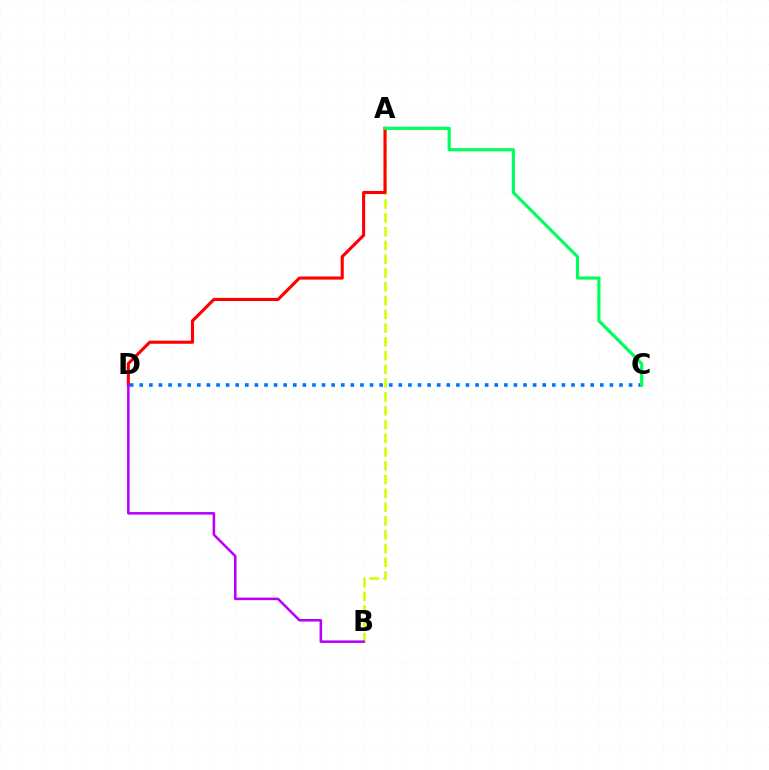{('A', 'B'): [{'color': '#d1ff00', 'line_style': 'dashed', 'thickness': 1.87}], ('C', 'D'): [{'color': '#0074ff', 'line_style': 'dotted', 'thickness': 2.61}], ('A', 'D'): [{'color': '#ff0000', 'line_style': 'solid', 'thickness': 2.23}], ('B', 'D'): [{'color': '#b900ff', 'line_style': 'solid', 'thickness': 1.83}], ('A', 'C'): [{'color': '#00ff5c', 'line_style': 'solid', 'thickness': 2.28}]}